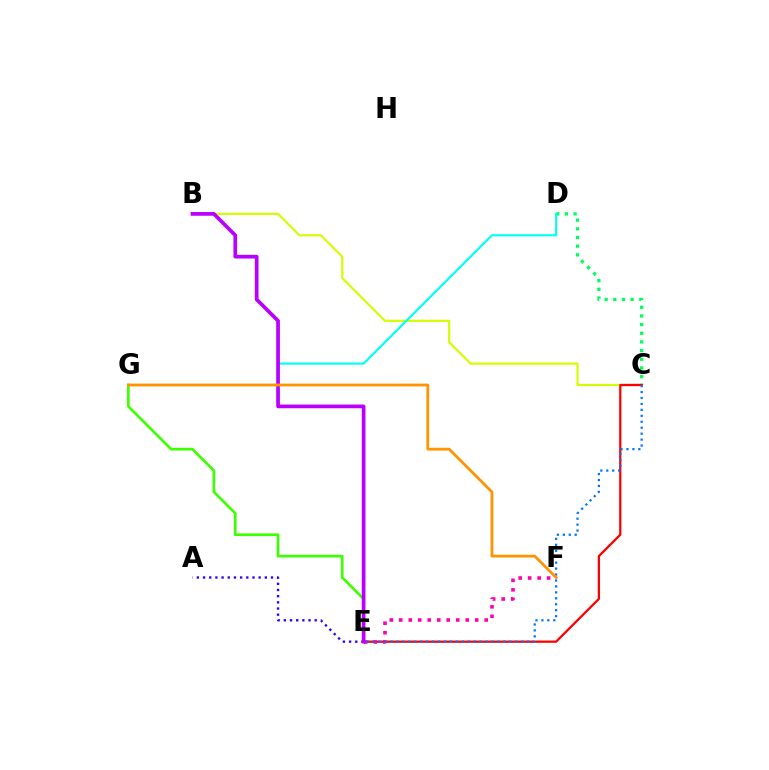{('B', 'C'): [{'color': '#d1ff00', 'line_style': 'solid', 'thickness': 1.55}], ('C', 'D'): [{'color': '#00ff5c', 'line_style': 'dotted', 'thickness': 2.36}], ('D', 'G'): [{'color': '#00fff6', 'line_style': 'solid', 'thickness': 1.52}], ('C', 'E'): [{'color': '#ff0000', 'line_style': 'solid', 'thickness': 1.63}, {'color': '#0074ff', 'line_style': 'dotted', 'thickness': 1.61}], ('A', 'E'): [{'color': '#2500ff', 'line_style': 'dotted', 'thickness': 1.68}], ('E', 'G'): [{'color': '#3dff00', 'line_style': 'solid', 'thickness': 1.94}], ('E', 'F'): [{'color': '#ff00ac', 'line_style': 'dotted', 'thickness': 2.58}], ('B', 'E'): [{'color': '#b900ff', 'line_style': 'solid', 'thickness': 2.67}], ('F', 'G'): [{'color': '#ff9400', 'line_style': 'solid', 'thickness': 1.99}]}